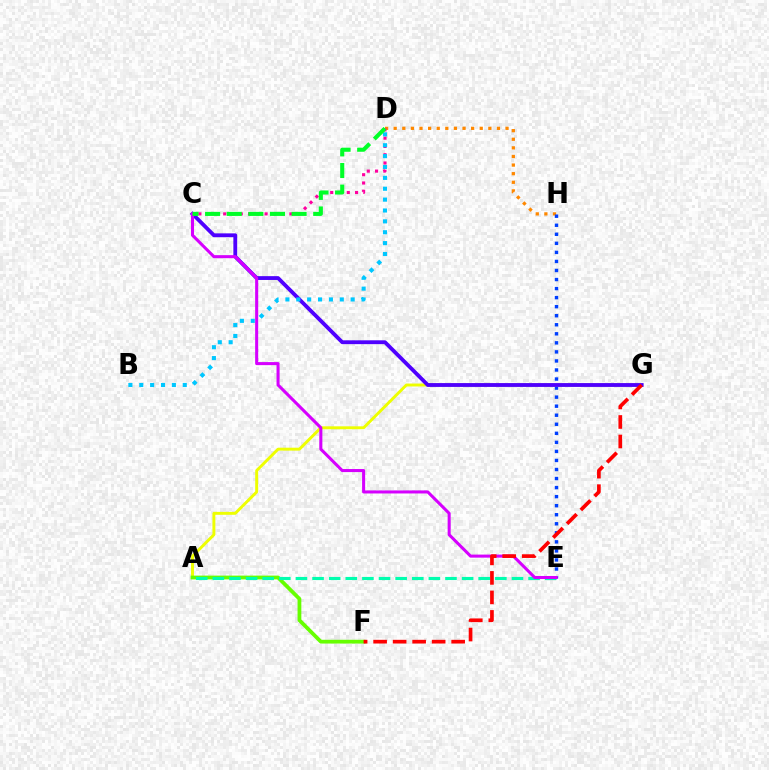{('D', 'H'): [{'color': '#ff8800', 'line_style': 'dotted', 'thickness': 2.34}], ('C', 'D'): [{'color': '#ff00a0', 'line_style': 'dotted', 'thickness': 2.25}, {'color': '#00ff27', 'line_style': 'dashed', 'thickness': 2.94}], ('E', 'H'): [{'color': '#003fff', 'line_style': 'dotted', 'thickness': 2.46}], ('A', 'G'): [{'color': '#eeff00', 'line_style': 'solid', 'thickness': 2.11}], ('A', 'F'): [{'color': '#66ff00', 'line_style': 'solid', 'thickness': 2.72}], ('C', 'G'): [{'color': '#4f00ff', 'line_style': 'solid', 'thickness': 2.76}], ('B', 'D'): [{'color': '#00c7ff', 'line_style': 'dotted', 'thickness': 2.95}], ('A', 'E'): [{'color': '#00ffaf', 'line_style': 'dashed', 'thickness': 2.26}], ('C', 'E'): [{'color': '#d600ff', 'line_style': 'solid', 'thickness': 2.2}], ('F', 'G'): [{'color': '#ff0000', 'line_style': 'dashed', 'thickness': 2.65}]}